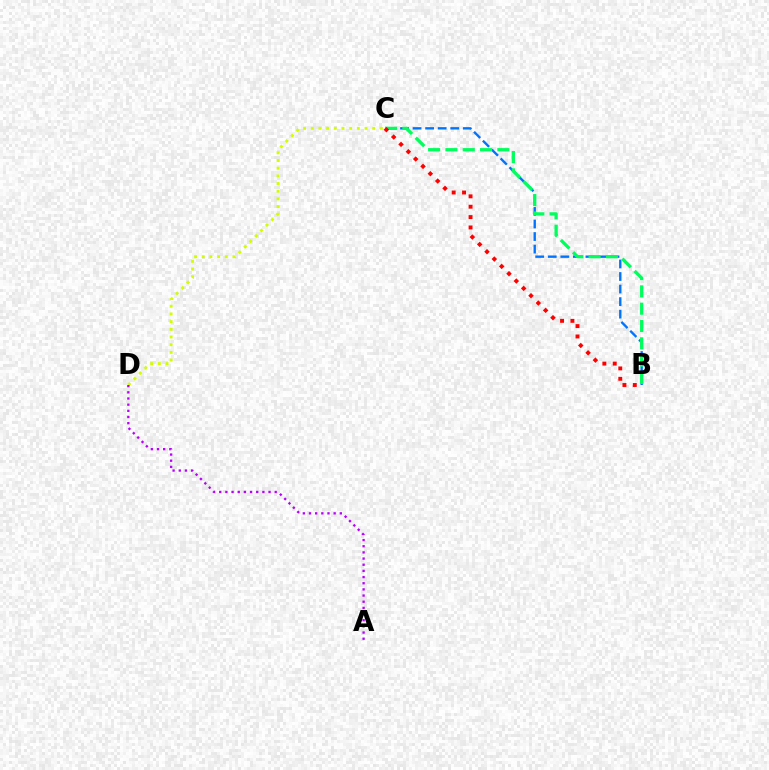{('B', 'C'): [{'color': '#0074ff', 'line_style': 'dashed', 'thickness': 1.71}, {'color': '#00ff5c', 'line_style': 'dashed', 'thickness': 2.35}, {'color': '#ff0000', 'line_style': 'dotted', 'thickness': 2.82}], ('C', 'D'): [{'color': '#d1ff00', 'line_style': 'dotted', 'thickness': 2.09}], ('A', 'D'): [{'color': '#b900ff', 'line_style': 'dotted', 'thickness': 1.67}]}